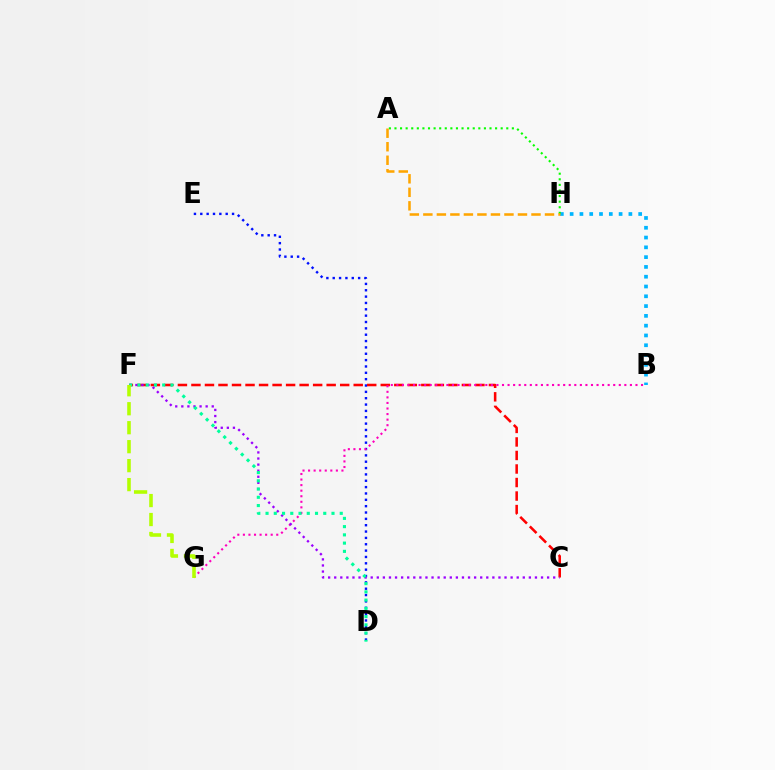{('B', 'H'): [{'color': '#00b5ff', 'line_style': 'dotted', 'thickness': 2.66}], ('D', 'E'): [{'color': '#0010ff', 'line_style': 'dotted', 'thickness': 1.73}], ('C', 'F'): [{'color': '#ff0000', 'line_style': 'dashed', 'thickness': 1.84}, {'color': '#9b00ff', 'line_style': 'dotted', 'thickness': 1.65}], ('A', 'H'): [{'color': '#08ff00', 'line_style': 'dotted', 'thickness': 1.52}, {'color': '#ffa500', 'line_style': 'dashed', 'thickness': 1.84}], ('B', 'G'): [{'color': '#ff00bd', 'line_style': 'dotted', 'thickness': 1.51}], ('D', 'F'): [{'color': '#00ff9d', 'line_style': 'dotted', 'thickness': 2.24}], ('F', 'G'): [{'color': '#b3ff00', 'line_style': 'dashed', 'thickness': 2.58}]}